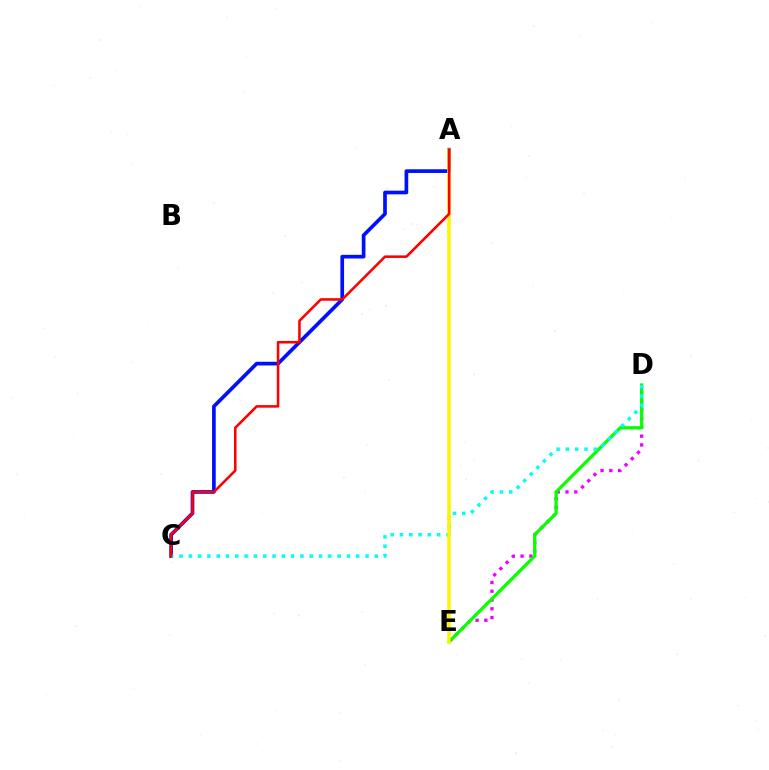{('D', 'E'): [{'color': '#ee00ff', 'line_style': 'dotted', 'thickness': 2.39}, {'color': '#08ff00', 'line_style': 'solid', 'thickness': 2.35}], ('A', 'C'): [{'color': '#0010ff', 'line_style': 'solid', 'thickness': 2.66}, {'color': '#ff0000', 'line_style': 'solid', 'thickness': 1.84}], ('C', 'D'): [{'color': '#00fff6', 'line_style': 'dotted', 'thickness': 2.53}], ('A', 'E'): [{'color': '#fcf500', 'line_style': 'solid', 'thickness': 2.54}]}